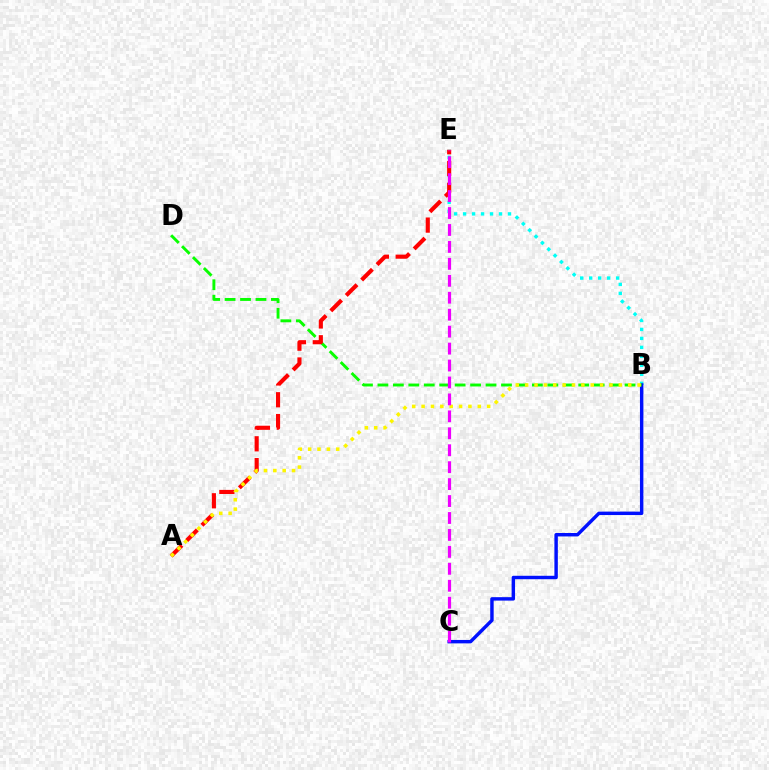{('B', 'E'): [{'color': '#00fff6', 'line_style': 'dotted', 'thickness': 2.44}], ('B', 'C'): [{'color': '#0010ff', 'line_style': 'solid', 'thickness': 2.47}], ('B', 'D'): [{'color': '#08ff00', 'line_style': 'dashed', 'thickness': 2.1}], ('A', 'E'): [{'color': '#ff0000', 'line_style': 'dashed', 'thickness': 2.96}], ('A', 'B'): [{'color': '#fcf500', 'line_style': 'dotted', 'thickness': 2.55}], ('C', 'E'): [{'color': '#ee00ff', 'line_style': 'dashed', 'thickness': 2.3}]}